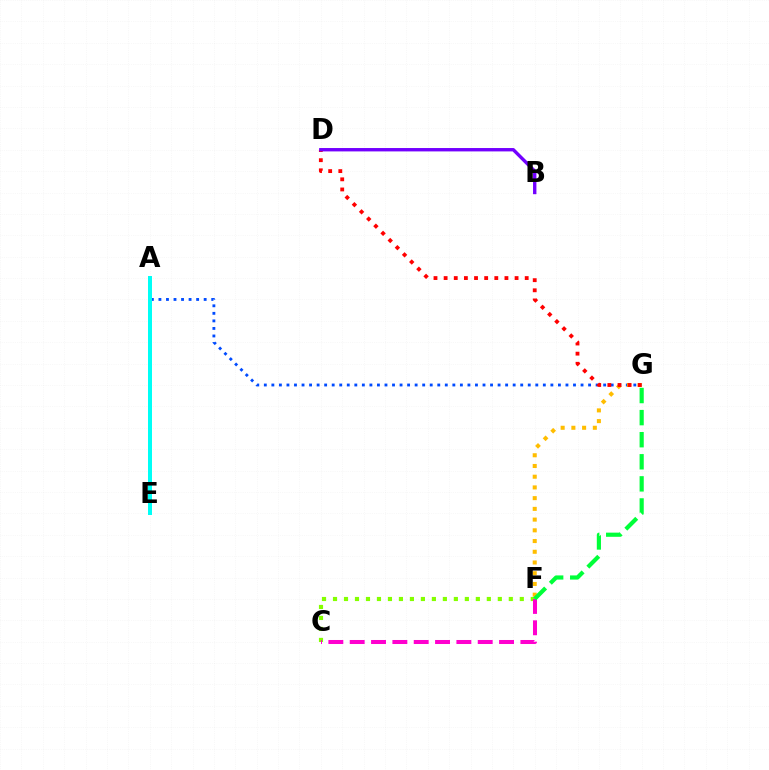{('C', 'F'): [{'color': '#84ff00', 'line_style': 'dotted', 'thickness': 2.99}, {'color': '#ff00cf', 'line_style': 'dashed', 'thickness': 2.9}], ('A', 'G'): [{'color': '#004bff', 'line_style': 'dotted', 'thickness': 2.05}], ('A', 'E'): [{'color': '#00fff6', 'line_style': 'solid', 'thickness': 2.87}], ('F', 'G'): [{'color': '#ffbd00', 'line_style': 'dotted', 'thickness': 2.91}, {'color': '#00ff39', 'line_style': 'dashed', 'thickness': 3.0}], ('D', 'G'): [{'color': '#ff0000', 'line_style': 'dotted', 'thickness': 2.75}], ('B', 'D'): [{'color': '#7200ff', 'line_style': 'solid', 'thickness': 2.43}]}